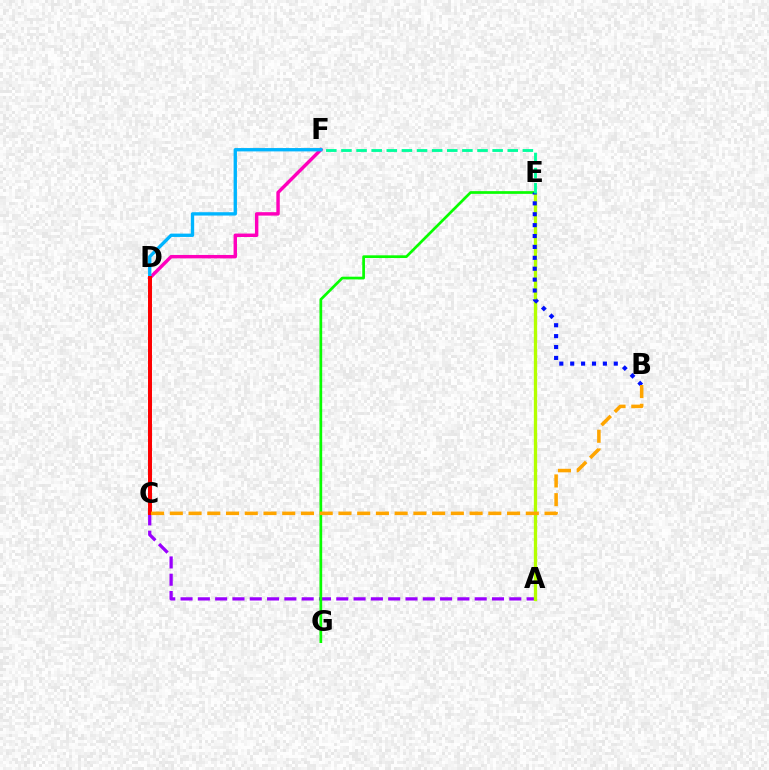{('D', 'F'): [{'color': '#ff00bd', 'line_style': 'solid', 'thickness': 2.47}, {'color': '#00b5ff', 'line_style': 'solid', 'thickness': 2.41}], ('A', 'C'): [{'color': '#9b00ff', 'line_style': 'dashed', 'thickness': 2.35}], ('A', 'E'): [{'color': '#b3ff00', 'line_style': 'solid', 'thickness': 2.37}], ('E', 'G'): [{'color': '#08ff00', 'line_style': 'solid', 'thickness': 1.95}], ('B', 'E'): [{'color': '#0010ff', 'line_style': 'dotted', 'thickness': 2.96}], ('E', 'F'): [{'color': '#00ff9d', 'line_style': 'dashed', 'thickness': 2.05}], ('C', 'D'): [{'color': '#ff0000', 'line_style': 'solid', 'thickness': 2.86}], ('B', 'C'): [{'color': '#ffa500', 'line_style': 'dashed', 'thickness': 2.55}]}